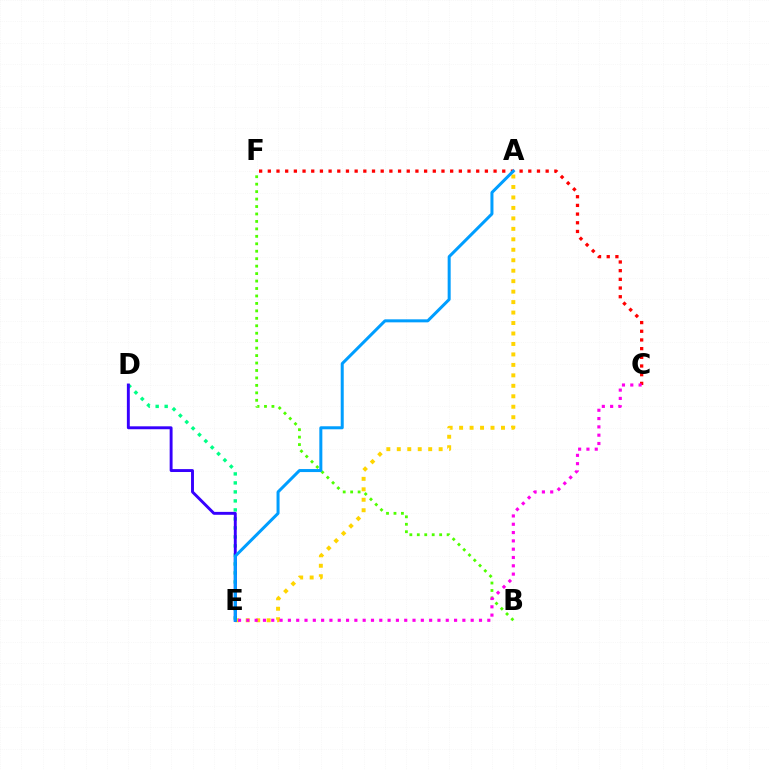{('B', 'F'): [{'color': '#4fff00', 'line_style': 'dotted', 'thickness': 2.02}], ('D', 'E'): [{'color': '#00ff86', 'line_style': 'dotted', 'thickness': 2.45}, {'color': '#3700ff', 'line_style': 'solid', 'thickness': 2.1}], ('A', 'E'): [{'color': '#ffd500', 'line_style': 'dotted', 'thickness': 2.84}, {'color': '#009eff', 'line_style': 'solid', 'thickness': 2.17}], ('C', 'F'): [{'color': '#ff0000', 'line_style': 'dotted', 'thickness': 2.36}], ('C', 'E'): [{'color': '#ff00ed', 'line_style': 'dotted', 'thickness': 2.26}]}